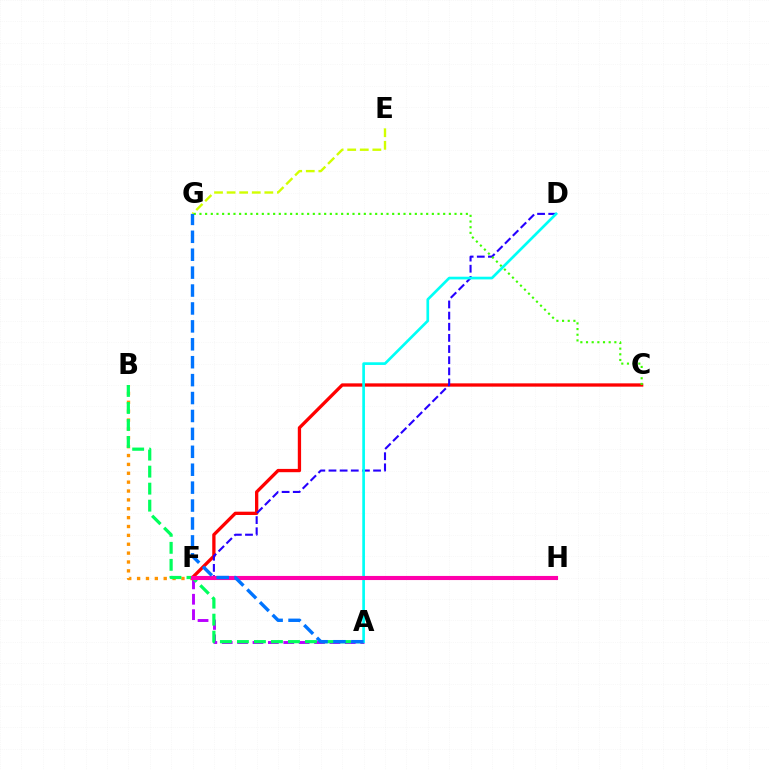{('A', 'F'): [{'color': '#b900ff', 'line_style': 'dashed', 'thickness': 2.09}], ('C', 'F'): [{'color': '#ff0000', 'line_style': 'solid', 'thickness': 2.37}], ('B', 'F'): [{'color': '#ff9400', 'line_style': 'dotted', 'thickness': 2.41}], ('E', 'G'): [{'color': '#d1ff00', 'line_style': 'dashed', 'thickness': 1.71}], ('D', 'F'): [{'color': '#2500ff', 'line_style': 'dashed', 'thickness': 1.51}], ('A', 'B'): [{'color': '#00ff5c', 'line_style': 'dashed', 'thickness': 2.31}], ('C', 'G'): [{'color': '#3dff00', 'line_style': 'dotted', 'thickness': 1.54}], ('A', 'D'): [{'color': '#00fff6', 'line_style': 'solid', 'thickness': 1.93}], ('F', 'H'): [{'color': '#ff00ac', 'line_style': 'solid', 'thickness': 2.95}], ('A', 'G'): [{'color': '#0074ff', 'line_style': 'dashed', 'thickness': 2.43}]}